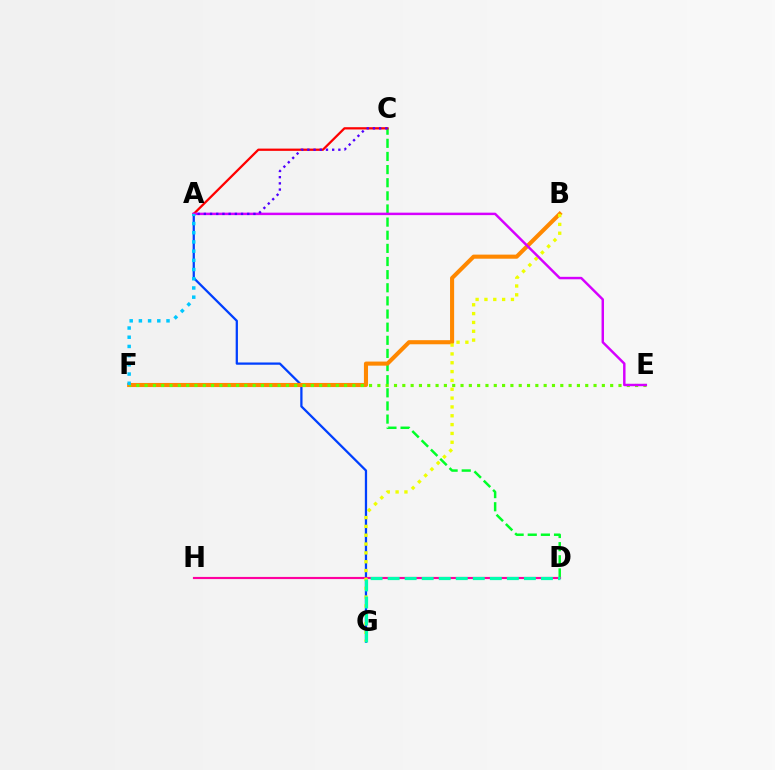{('A', 'G'): [{'color': '#003fff', 'line_style': 'solid', 'thickness': 1.63}], ('C', 'D'): [{'color': '#00ff27', 'line_style': 'dashed', 'thickness': 1.78}], ('A', 'C'): [{'color': '#ff0000', 'line_style': 'solid', 'thickness': 1.63}, {'color': '#4f00ff', 'line_style': 'dotted', 'thickness': 1.68}], ('B', 'F'): [{'color': '#ff8800', 'line_style': 'solid', 'thickness': 2.95}], ('D', 'H'): [{'color': '#ff00a0', 'line_style': 'solid', 'thickness': 1.54}], ('E', 'F'): [{'color': '#66ff00', 'line_style': 'dotted', 'thickness': 2.26}], ('B', 'G'): [{'color': '#eeff00', 'line_style': 'dotted', 'thickness': 2.4}], ('A', 'E'): [{'color': '#d600ff', 'line_style': 'solid', 'thickness': 1.77}], ('D', 'G'): [{'color': '#00ffaf', 'line_style': 'dashed', 'thickness': 2.31}], ('A', 'F'): [{'color': '#00c7ff', 'line_style': 'dotted', 'thickness': 2.5}]}